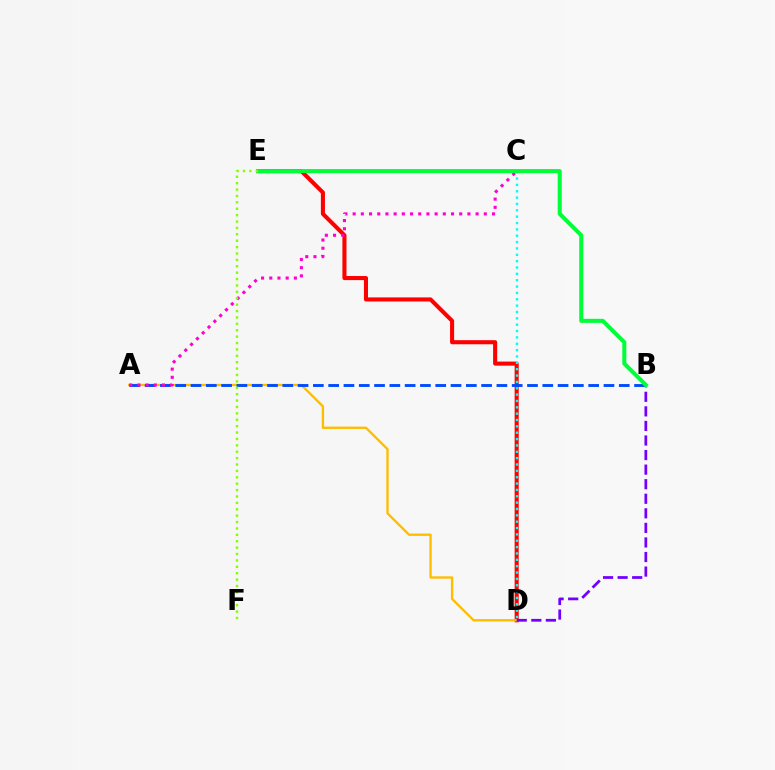{('D', 'E'): [{'color': '#ff0000', 'line_style': 'solid', 'thickness': 2.93}], ('A', 'D'): [{'color': '#ffbd00', 'line_style': 'solid', 'thickness': 1.69}], ('A', 'B'): [{'color': '#004bff', 'line_style': 'dashed', 'thickness': 2.08}], ('B', 'D'): [{'color': '#7200ff', 'line_style': 'dashed', 'thickness': 1.98}], ('A', 'C'): [{'color': '#ff00cf', 'line_style': 'dotted', 'thickness': 2.23}], ('C', 'D'): [{'color': '#00fff6', 'line_style': 'dotted', 'thickness': 1.73}], ('B', 'E'): [{'color': '#00ff39', 'line_style': 'solid', 'thickness': 2.91}], ('E', 'F'): [{'color': '#84ff00', 'line_style': 'dotted', 'thickness': 1.74}]}